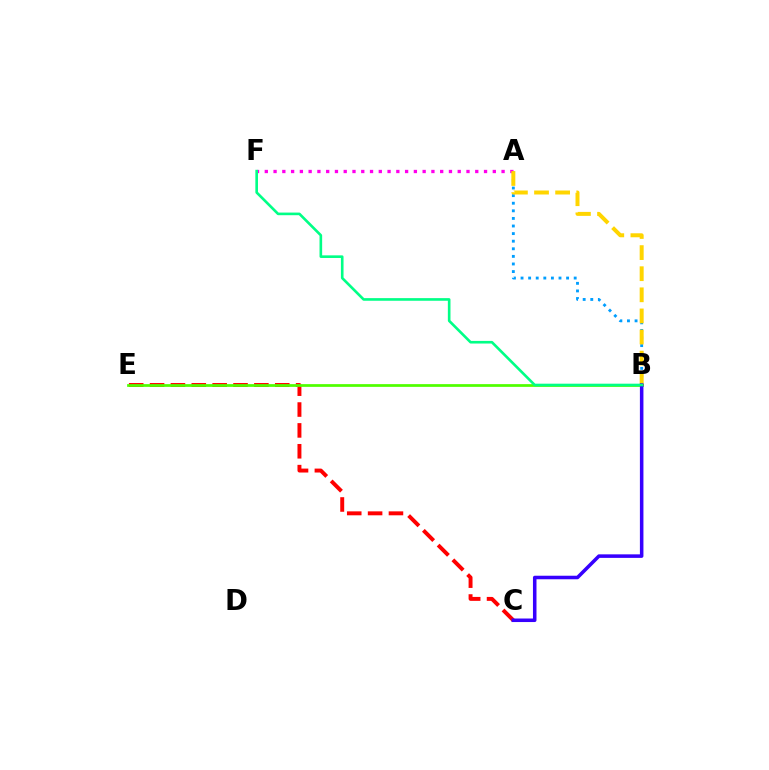{('A', 'B'): [{'color': '#009eff', 'line_style': 'dotted', 'thickness': 2.06}, {'color': '#ffd500', 'line_style': 'dashed', 'thickness': 2.87}], ('C', 'E'): [{'color': '#ff0000', 'line_style': 'dashed', 'thickness': 2.83}], ('A', 'F'): [{'color': '#ff00ed', 'line_style': 'dotted', 'thickness': 2.38}], ('B', 'E'): [{'color': '#4fff00', 'line_style': 'solid', 'thickness': 1.97}], ('B', 'C'): [{'color': '#3700ff', 'line_style': 'solid', 'thickness': 2.55}], ('B', 'F'): [{'color': '#00ff86', 'line_style': 'solid', 'thickness': 1.89}]}